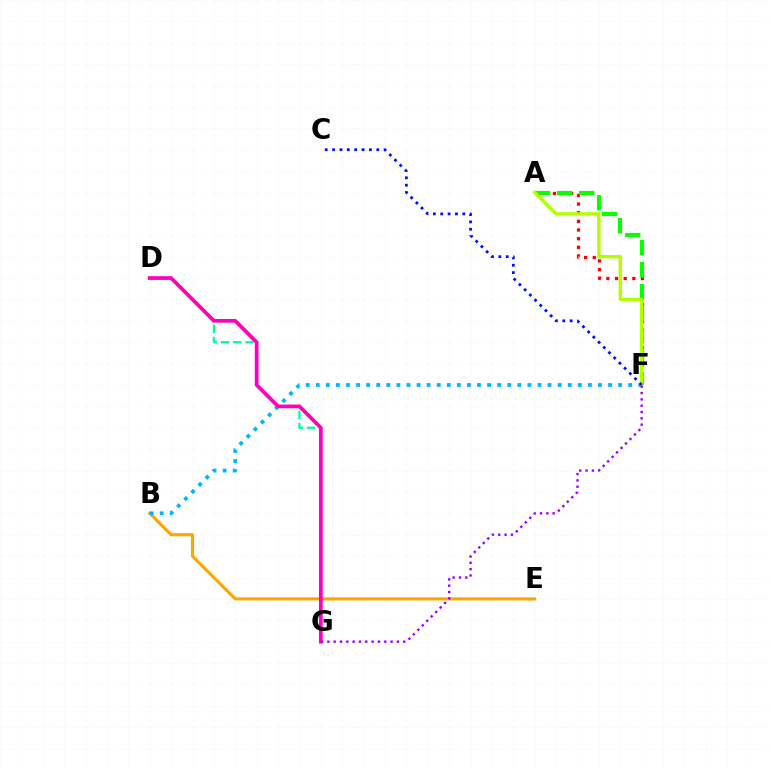{('B', 'E'): [{'color': '#ffa500', 'line_style': 'solid', 'thickness': 2.24}], ('B', 'F'): [{'color': '#00b5ff', 'line_style': 'dotted', 'thickness': 2.74}], ('D', 'G'): [{'color': '#00ff9d', 'line_style': 'dashed', 'thickness': 1.66}, {'color': '#ff00bd', 'line_style': 'solid', 'thickness': 2.69}], ('A', 'F'): [{'color': '#ff0000', 'line_style': 'dotted', 'thickness': 2.35}, {'color': '#08ff00', 'line_style': 'dashed', 'thickness': 2.99}, {'color': '#b3ff00', 'line_style': 'solid', 'thickness': 2.44}], ('C', 'F'): [{'color': '#0010ff', 'line_style': 'dotted', 'thickness': 2.0}], ('F', 'G'): [{'color': '#9b00ff', 'line_style': 'dotted', 'thickness': 1.72}]}